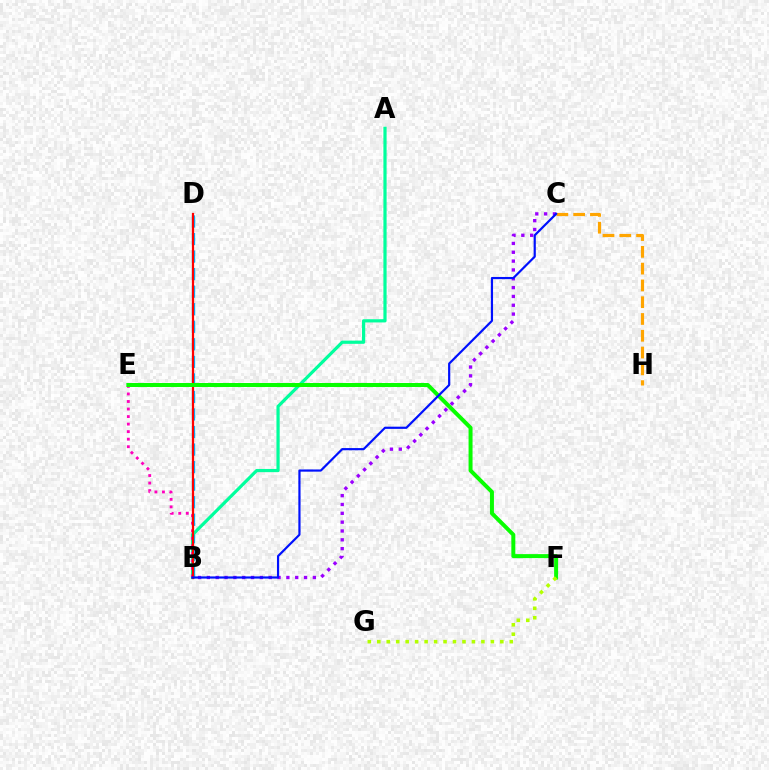{('B', 'C'): [{'color': '#9b00ff', 'line_style': 'dotted', 'thickness': 2.4}, {'color': '#0010ff', 'line_style': 'solid', 'thickness': 1.57}], ('B', 'D'): [{'color': '#00b5ff', 'line_style': 'dashed', 'thickness': 2.38}, {'color': '#ff0000', 'line_style': 'solid', 'thickness': 1.6}], ('A', 'B'): [{'color': '#00ff9d', 'line_style': 'solid', 'thickness': 2.31}], ('B', 'E'): [{'color': '#ff00bd', 'line_style': 'dotted', 'thickness': 2.05}], ('C', 'H'): [{'color': '#ffa500', 'line_style': 'dashed', 'thickness': 2.28}], ('E', 'F'): [{'color': '#08ff00', 'line_style': 'solid', 'thickness': 2.86}], ('F', 'G'): [{'color': '#b3ff00', 'line_style': 'dotted', 'thickness': 2.57}]}